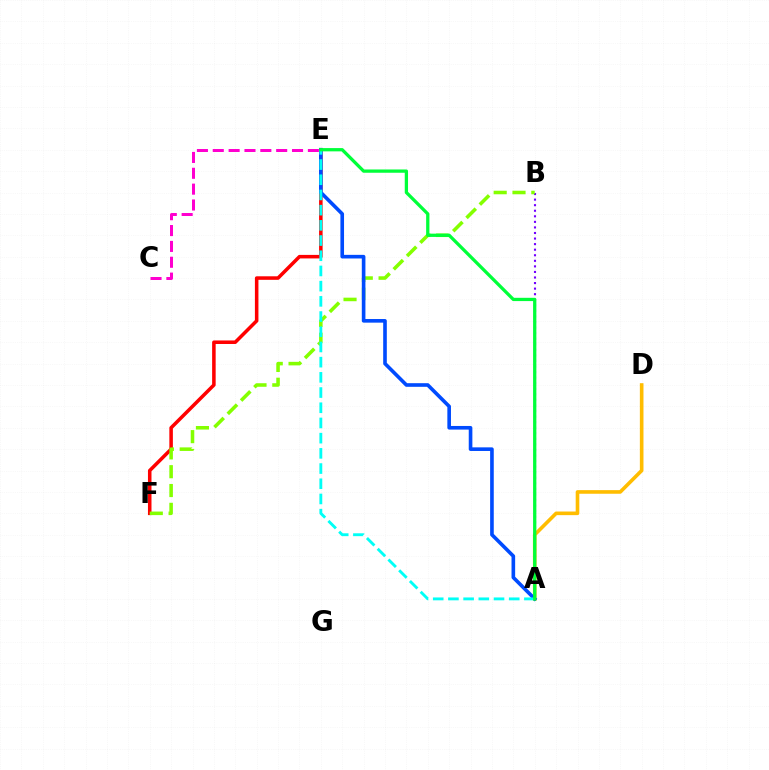{('E', 'F'): [{'color': '#ff0000', 'line_style': 'solid', 'thickness': 2.55}], ('C', 'E'): [{'color': '#ff00cf', 'line_style': 'dashed', 'thickness': 2.15}], ('A', 'B'): [{'color': '#7200ff', 'line_style': 'dotted', 'thickness': 1.51}], ('B', 'F'): [{'color': '#84ff00', 'line_style': 'dashed', 'thickness': 2.56}], ('A', 'D'): [{'color': '#ffbd00', 'line_style': 'solid', 'thickness': 2.61}], ('A', 'E'): [{'color': '#004bff', 'line_style': 'solid', 'thickness': 2.61}, {'color': '#00fff6', 'line_style': 'dashed', 'thickness': 2.06}, {'color': '#00ff39', 'line_style': 'solid', 'thickness': 2.36}]}